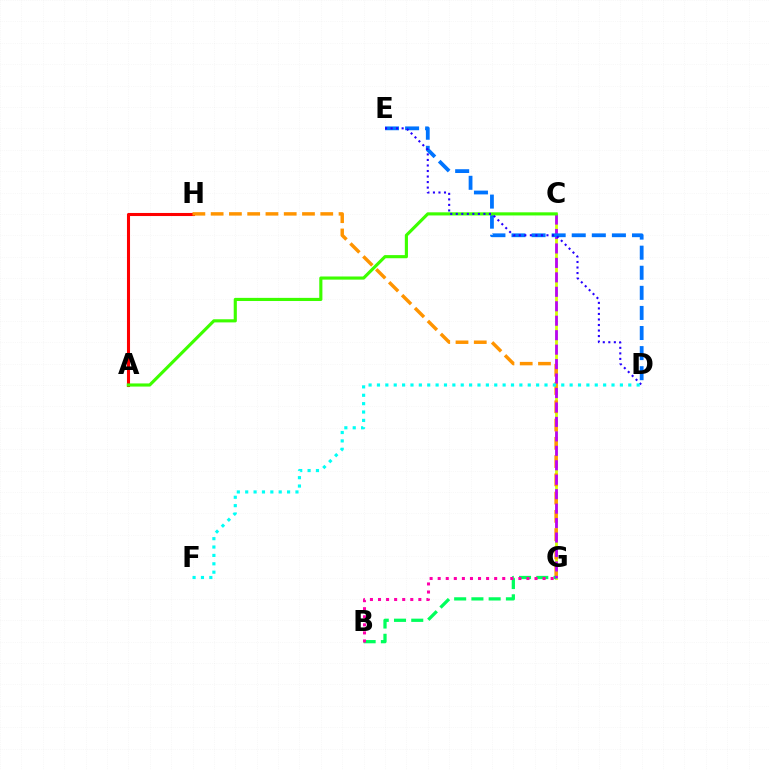{('A', 'H'): [{'color': '#ff0000', 'line_style': 'solid', 'thickness': 2.21}], ('C', 'G'): [{'color': '#d1ff00', 'line_style': 'solid', 'thickness': 2.0}, {'color': '#b900ff', 'line_style': 'dashed', 'thickness': 1.96}], ('G', 'H'): [{'color': '#ff9400', 'line_style': 'dashed', 'thickness': 2.48}], ('B', 'G'): [{'color': '#00ff5c', 'line_style': 'dashed', 'thickness': 2.34}, {'color': '#ff00ac', 'line_style': 'dotted', 'thickness': 2.19}], ('D', 'E'): [{'color': '#0074ff', 'line_style': 'dashed', 'thickness': 2.73}, {'color': '#2500ff', 'line_style': 'dotted', 'thickness': 1.5}], ('A', 'C'): [{'color': '#3dff00', 'line_style': 'solid', 'thickness': 2.26}], ('D', 'F'): [{'color': '#00fff6', 'line_style': 'dotted', 'thickness': 2.28}]}